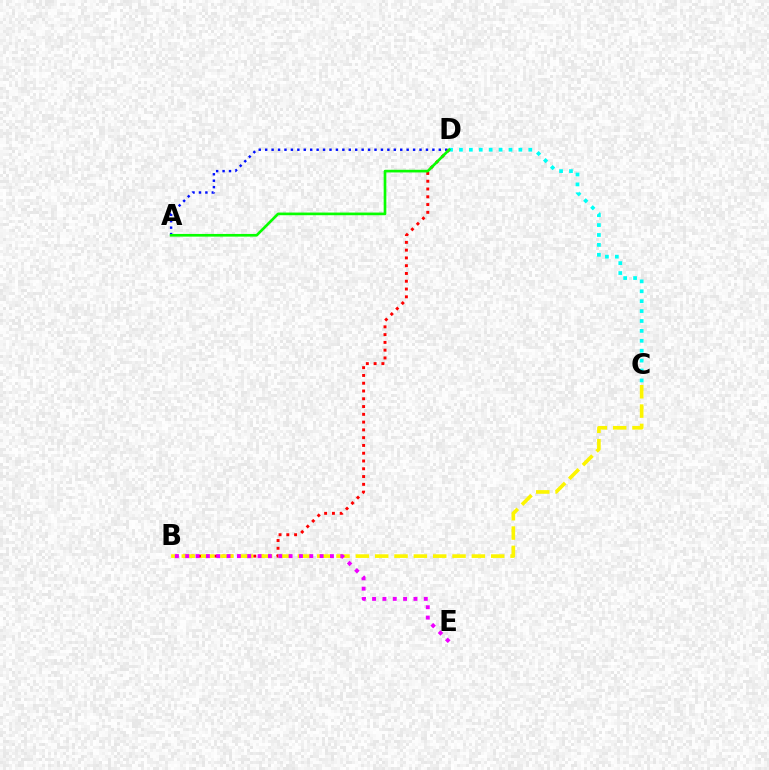{('C', 'D'): [{'color': '#00fff6', 'line_style': 'dotted', 'thickness': 2.69}], ('A', 'D'): [{'color': '#0010ff', 'line_style': 'dotted', 'thickness': 1.75}, {'color': '#08ff00', 'line_style': 'solid', 'thickness': 1.92}], ('B', 'D'): [{'color': '#ff0000', 'line_style': 'dotted', 'thickness': 2.11}], ('B', 'C'): [{'color': '#fcf500', 'line_style': 'dashed', 'thickness': 2.63}], ('B', 'E'): [{'color': '#ee00ff', 'line_style': 'dotted', 'thickness': 2.81}]}